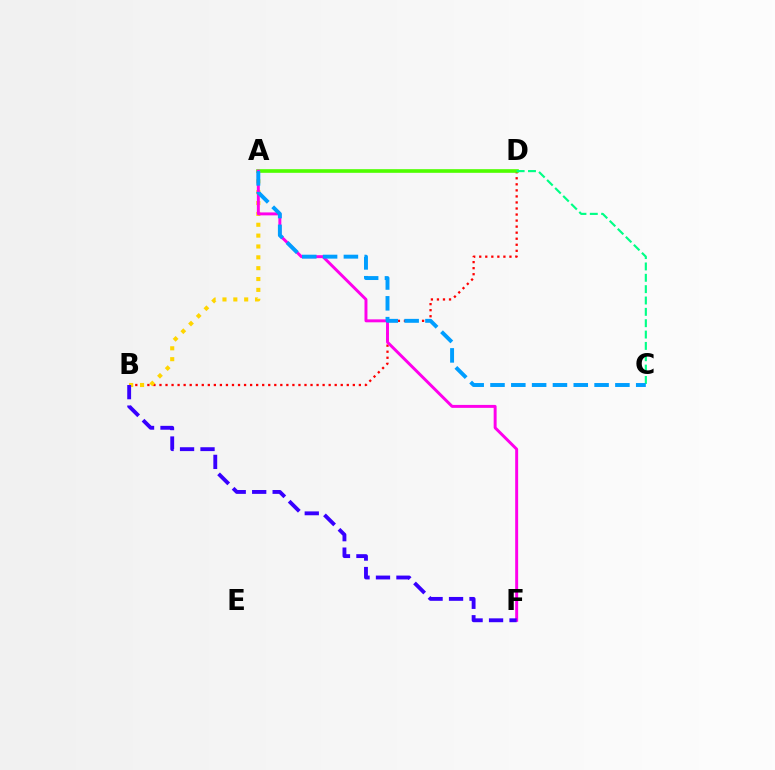{('B', 'D'): [{'color': '#ff0000', 'line_style': 'dotted', 'thickness': 1.64}], ('A', 'D'): [{'color': '#4fff00', 'line_style': 'solid', 'thickness': 2.62}], ('A', 'B'): [{'color': '#ffd500', 'line_style': 'dotted', 'thickness': 2.95}], ('A', 'F'): [{'color': '#ff00ed', 'line_style': 'solid', 'thickness': 2.12}], ('C', 'D'): [{'color': '#00ff86', 'line_style': 'dashed', 'thickness': 1.54}], ('B', 'F'): [{'color': '#3700ff', 'line_style': 'dashed', 'thickness': 2.78}], ('A', 'C'): [{'color': '#009eff', 'line_style': 'dashed', 'thickness': 2.83}]}